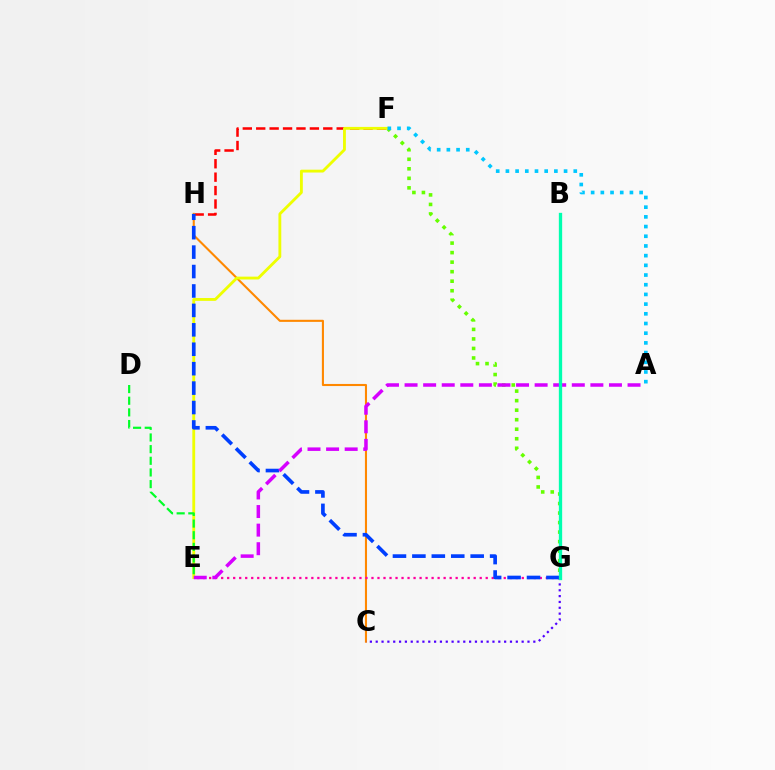{('F', 'H'): [{'color': '#ff0000', 'line_style': 'dashed', 'thickness': 1.82}], ('F', 'G'): [{'color': '#66ff00', 'line_style': 'dotted', 'thickness': 2.59}], ('C', 'H'): [{'color': '#ff8800', 'line_style': 'solid', 'thickness': 1.51}], ('E', 'G'): [{'color': '#ff00a0', 'line_style': 'dotted', 'thickness': 1.63}], ('E', 'F'): [{'color': '#eeff00', 'line_style': 'solid', 'thickness': 2.05}], ('G', 'H'): [{'color': '#003fff', 'line_style': 'dashed', 'thickness': 2.64}], ('A', 'E'): [{'color': '#d600ff', 'line_style': 'dashed', 'thickness': 2.52}], ('A', 'F'): [{'color': '#00c7ff', 'line_style': 'dotted', 'thickness': 2.63}], ('C', 'G'): [{'color': '#4f00ff', 'line_style': 'dotted', 'thickness': 1.59}], ('D', 'E'): [{'color': '#00ff27', 'line_style': 'dashed', 'thickness': 1.58}], ('B', 'G'): [{'color': '#00ffaf', 'line_style': 'solid', 'thickness': 2.39}]}